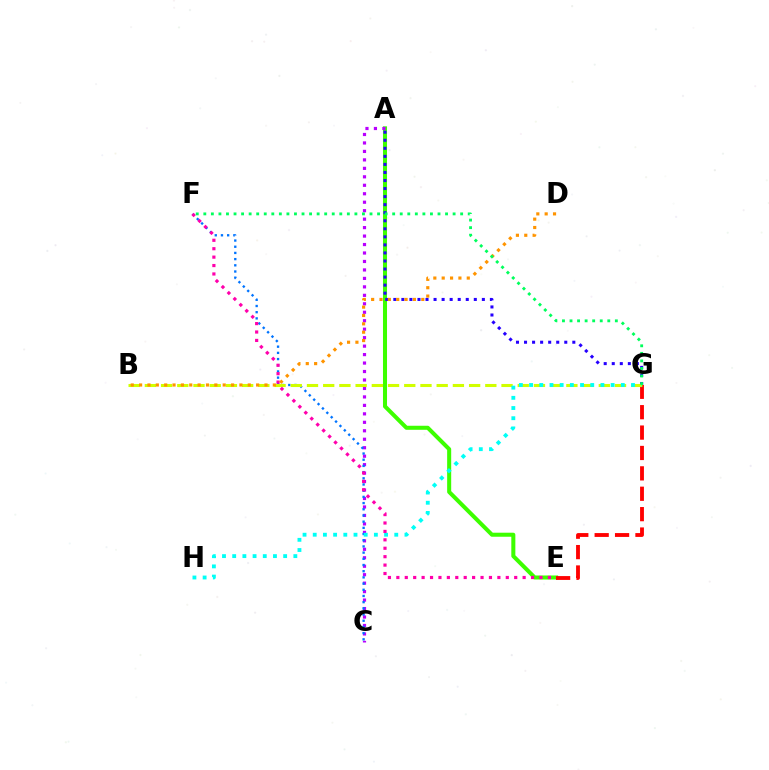{('A', 'E'): [{'color': '#3dff00', 'line_style': 'solid', 'thickness': 2.91}], ('A', 'G'): [{'color': '#2500ff', 'line_style': 'dotted', 'thickness': 2.19}], ('E', 'G'): [{'color': '#ff0000', 'line_style': 'dashed', 'thickness': 2.77}], ('A', 'C'): [{'color': '#b900ff', 'line_style': 'dotted', 'thickness': 2.3}], ('C', 'F'): [{'color': '#0074ff', 'line_style': 'dotted', 'thickness': 1.68}], ('B', 'G'): [{'color': '#d1ff00', 'line_style': 'dashed', 'thickness': 2.2}], ('G', 'H'): [{'color': '#00fff6', 'line_style': 'dotted', 'thickness': 2.77}], ('E', 'F'): [{'color': '#ff00ac', 'line_style': 'dotted', 'thickness': 2.29}], ('B', 'D'): [{'color': '#ff9400', 'line_style': 'dotted', 'thickness': 2.27}], ('F', 'G'): [{'color': '#00ff5c', 'line_style': 'dotted', 'thickness': 2.05}]}